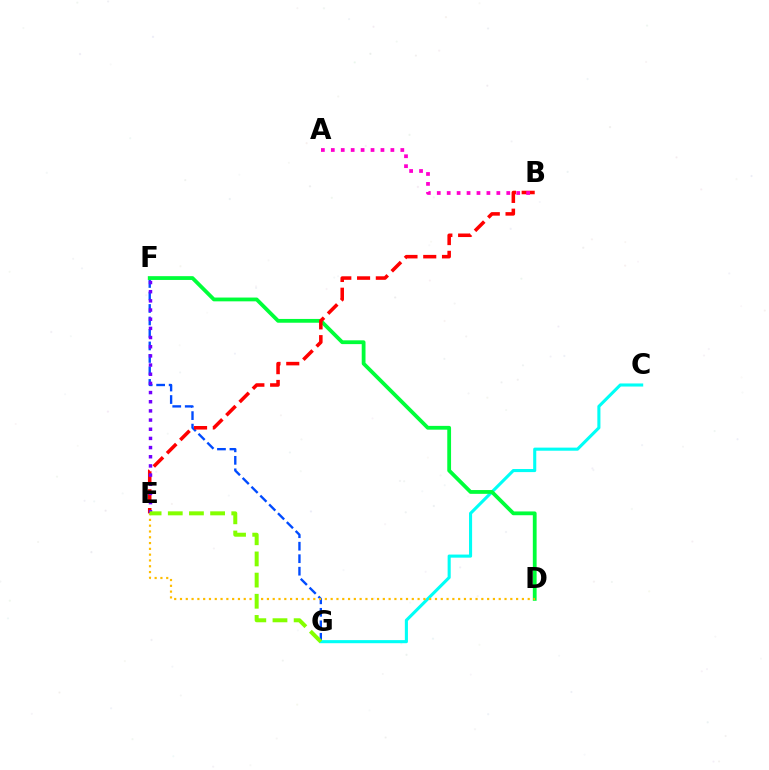{('F', 'G'): [{'color': '#004bff', 'line_style': 'dashed', 'thickness': 1.7}], ('C', 'G'): [{'color': '#00fff6', 'line_style': 'solid', 'thickness': 2.22}], ('D', 'F'): [{'color': '#00ff39', 'line_style': 'solid', 'thickness': 2.73}], ('B', 'E'): [{'color': '#ff0000', 'line_style': 'dashed', 'thickness': 2.55}], ('E', 'F'): [{'color': '#7200ff', 'line_style': 'dotted', 'thickness': 2.49}], ('A', 'B'): [{'color': '#ff00cf', 'line_style': 'dotted', 'thickness': 2.7}], ('D', 'E'): [{'color': '#ffbd00', 'line_style': 'dotted', 'thickness': 1.57}], ('E', 'G'): [{'color': '#84ff00', 'line_style': 'dashed', 'thickness': 2.88}]}